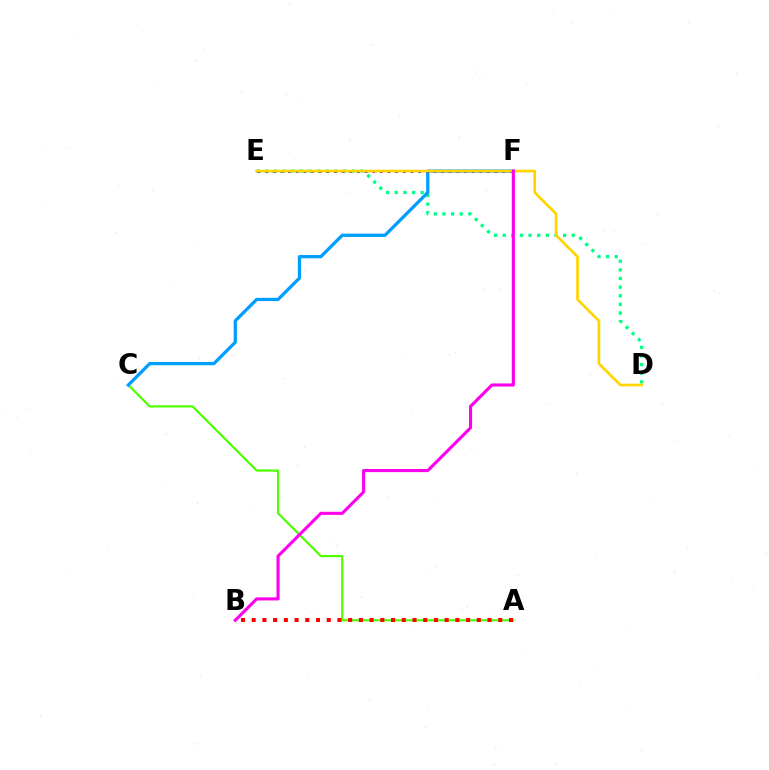{('A', 'C'): [{'color': '#4fff00', 'line_style': 'solid', 'thickness': 1.59}], ('D', 'E'): [{'color': '#00ff86', 'line_style': 'dotted', 'thickness': 2.35}, {'color': '#ffd500', 'line_style': 'solid', 'thickness': 1.93}], ('C', 'F'): [{'color': '#009eff', 'line_style': 'solid', 'thickness': 2.34}], ('E', 'F'): [{'color': '#3700ff', 'line_style': 'dotted', 'thickness': 2.08}], ('A', 'B'): [{'color': '#ff0000', 'line_style': 'dotted', 'thickness': 2.91}], ('B', 'F'): [{'color': '#ff00ed', 'line_style': 'solid', 'thickness': 2.24}]}